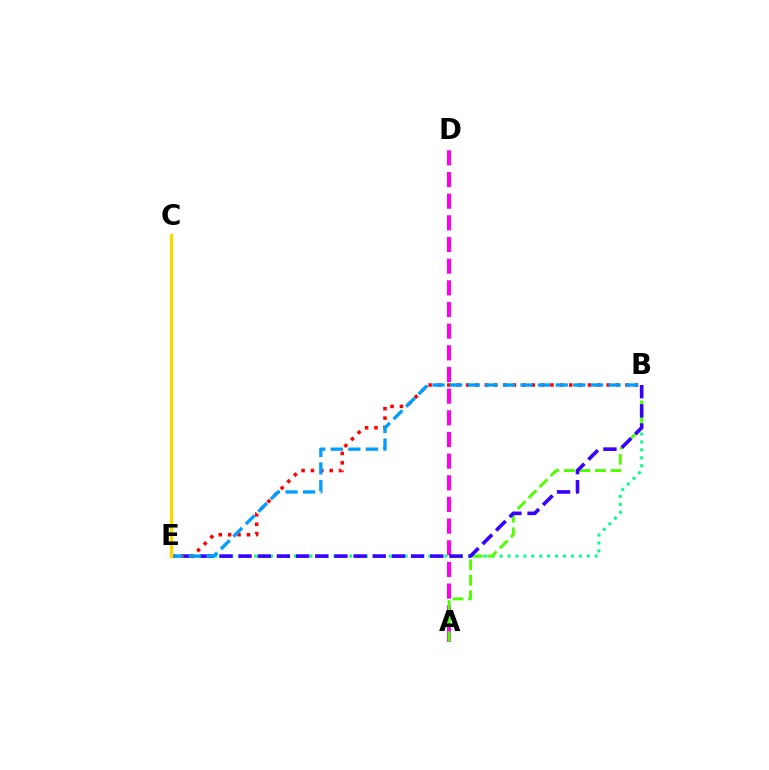{('B', 'E'): [{'color': '#00ff86', 'line_style': 'dotted', 'thickness': 2.15}, {'color': '#3700ff', 'line_style': 'dashed', 'thickness': 2.6}, {'color': '#ff0000', 'line_style': 'dotted', 'thickness': 2.55}, {'color': '#009eff', 'line_style': 'dashed', 'thickness': 2.39}], ('A', 'D'): [{'color': '#ff00ed', 'line_style': 'dashed', 'thickness': 2.94}], ('A', 'B'): [{'color': '#4fff00', 'line_style': 'dashed', 'thickness': 2.11}], ('C', 'E'): [{'color': '#ffd500', 'line_style': 'solid', 'thickness': 2.43}]}